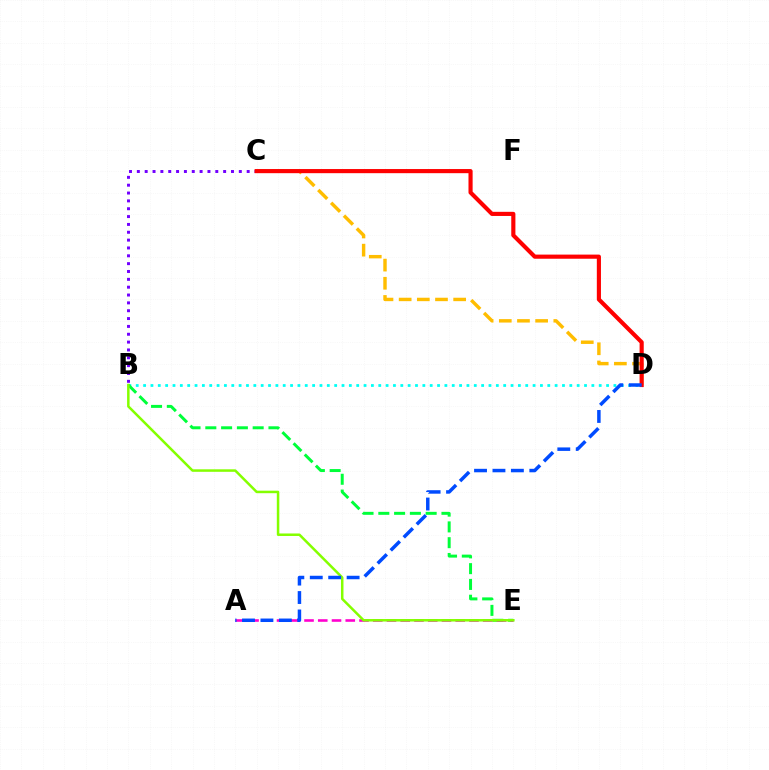{('B', 'C'): [{'color': '#7200ff', 'line_style': 'dotted', 'thickness': 2.13}], ('B', 'D'): [{'color': '#00fff6', 'line_style': 'dotted', 'thickness': 2.0}], ('B', 'E'): [{'color': '#00ff39', 'line_style': 'dashed', 'thickness': 2.14}, {'color': '#84ff00', 'line_style': 'solid', 'thickness': 1.8}], ('C', 'D'): [{'color': '#ffbd00', 'line_style': 'dashed', 'thickness': 2.47}, {'color': '#ff0000', 'line_style': 'solid', 'thickness': 2.98}], ('A', 'E'): [{'color': '#ff00cf', 'line_style': 'dashed', 'thickness': 1.87}], ('A', 'D'): [{'color': '#004bff', 'line_style': 'dashed', 'thickness': 2.5}]}